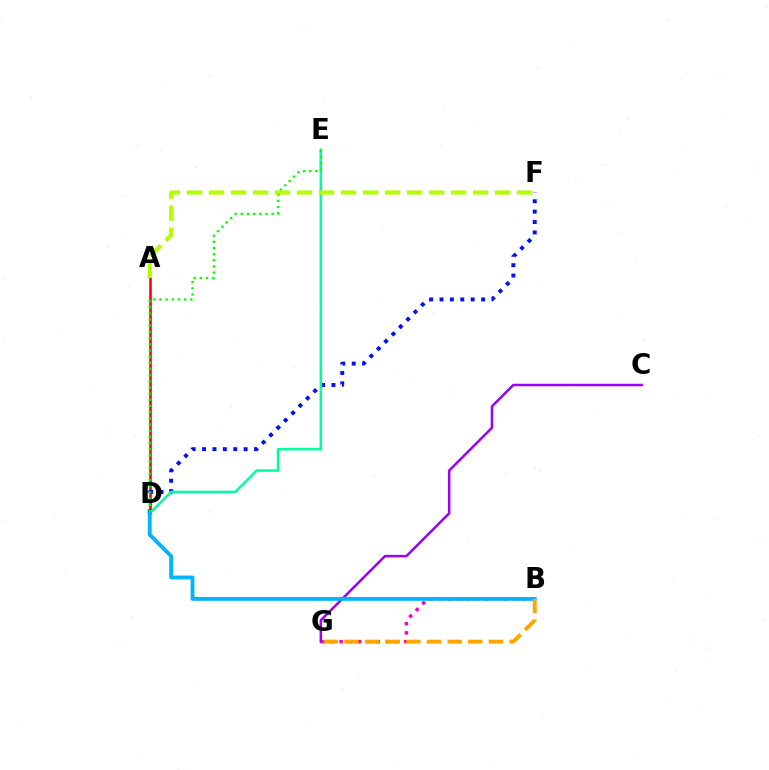{('A', 'D'): [{'color': '#ff0000', 'line_style': 'solid', 'thickness': 1.86}], ('B', 'G'): [{'color': '#ff00bd', 'line_style': 'dotted', 'thickness': 2.52}, {'color': '#ffa500', 'line_style': 'dashed', 'thickness': 2.8}], ('D', 'F'): [{'color': '#0010ff', 'line_style': 'dotted', 'thickness': 2.83}], ('D', 'E'): [{'color': '#00ff9d', 'line_style': 'solid', 'thickness': 1.83}, {'color': '#08ff00', 'line_style': 'dotted', 'thickness': 1.68}], ('C', 'G'): [{'color': '#9b00ff', 'line_style': 'solid', 'thickness': 1.8}], ('A', 'F'): [{'color': '#b3ff00', 'line_style': 'dashed', 'thickness': 2.99}], ('B', 'D'): [{'color': '#00b5ff', 'line_style': 'solid', 'thickness': 2.77}]}